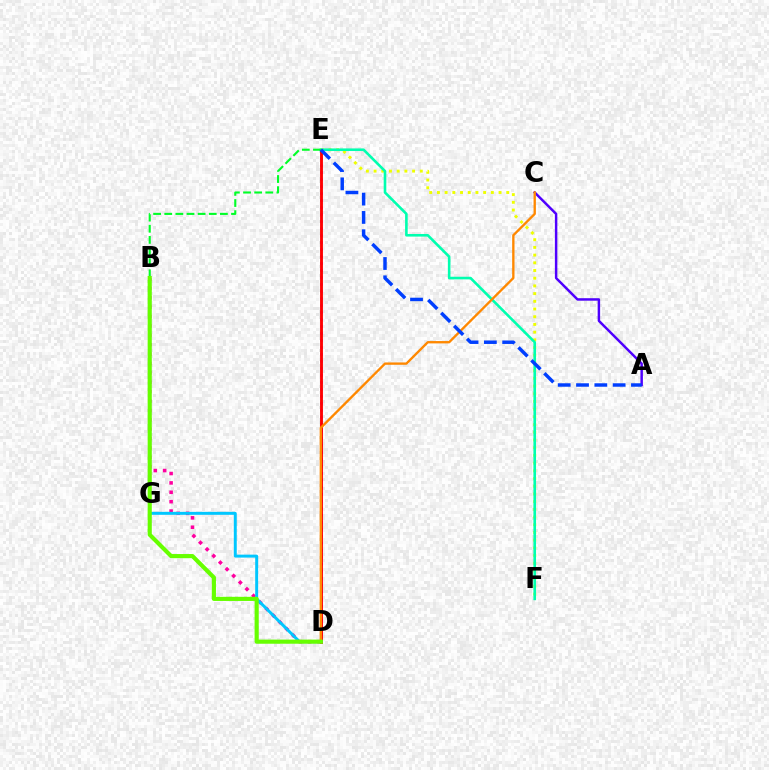{('B', 'D'): [{'color': '#ff00a0', 'line_style': 'dotted', 'thickness': 2.55}, {'color': '#66ff00', 'line_style': 'solid', 'thickness': 2.98}], ('A', 'C'): [{'color': '#4f00ff', 'line_style': 'solid', 'thickness': 1.78}], ('D', 'E'): [{'color': '#d600ff', 'line_style': 'dotted', 'thickness': 1.9}, {'color': '#ff0000', 'line_style': 'solid', 'thickness': 2.06}], ('E', 'F'): [{'color': '#eeff00', 'line_style': 'dotted', 'thickness': 2.09}, {'color': '#00ffaf', 'line_style': 'solid', 'thickness': 1.88}], ('D', 'G'): [{'color': '#00c7ff', 'line_style': 'solid', 'thickness': 2.12}], ('C', 'D'): [{'color': '#ff8800', 'line_style': 'solid', 'thickness': 1.69}], ('B', 'E'): [{'color': '#00ff27', 'line_style': 'dashed', 'thickness': 1.51}], ('A', 'E'): [{'color': '#003fff', 'line_style': 'dashed', 'thickness': 2.49}]}